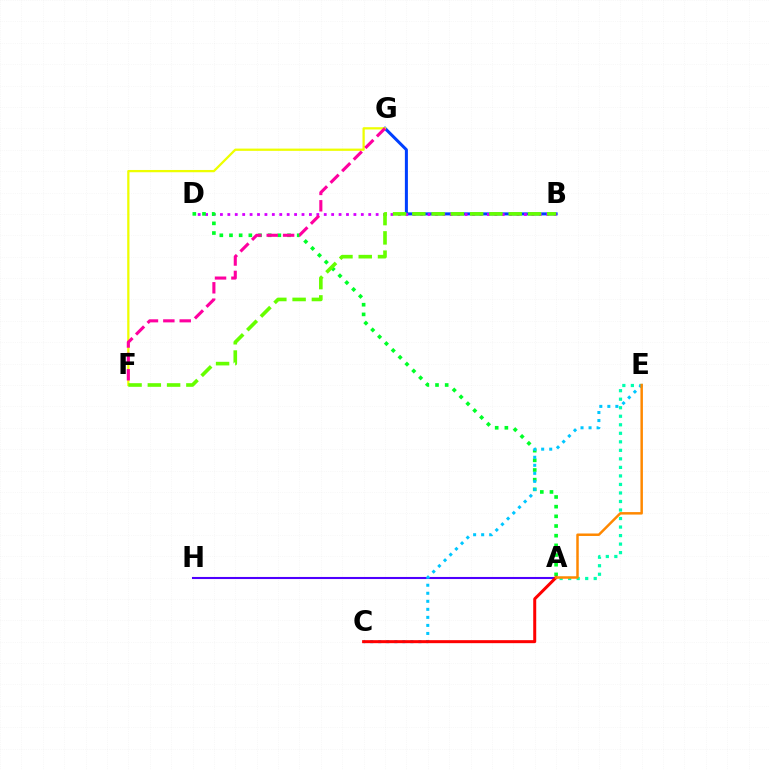{('A', 'H'): [{'color': '#4f00ff', 'line_style': 'solid', 'thickness': 1.5}], ('B', 'G'): [{'color': '#003fff', 'line_style': 'solid', 'thickness': 2.17}], ('F', 'G'): [{'color': '#eeff00', 'line_style': 'solid', 'thickness': 1.63}, {'color': '#ff00a0', 'line_style': 'dashed', 'thickness': 2.23}], ('B', 'D'): [{'color': '#d600ff', 'line_style': 'dotted', 'thickness': 2.01}], ('A', 'D'): [{'color': '#00ff27', 'line_style': 'dotted', 'thickness': 2.63}], ('A', 'E'): [{'color': '#00ffaf', 'line_style': 'dotted', 'thickness': 2.32}, {'color': '#ff8800', 'line_style': 'solid', 'thickness': 1.79}], ('C', 'E'): [{'color': '#00c7ff', 'line_style': 'dotted', 'thickness': 2.18}], ('B', 'F'): [{'color': '#66ff00', 'line_style': 'dashed', 'thickness': 2.62}], ('A', 'C'): [{'color': '#ff0000', 'line_style': 'solid', 'thickness': 2.16}]}